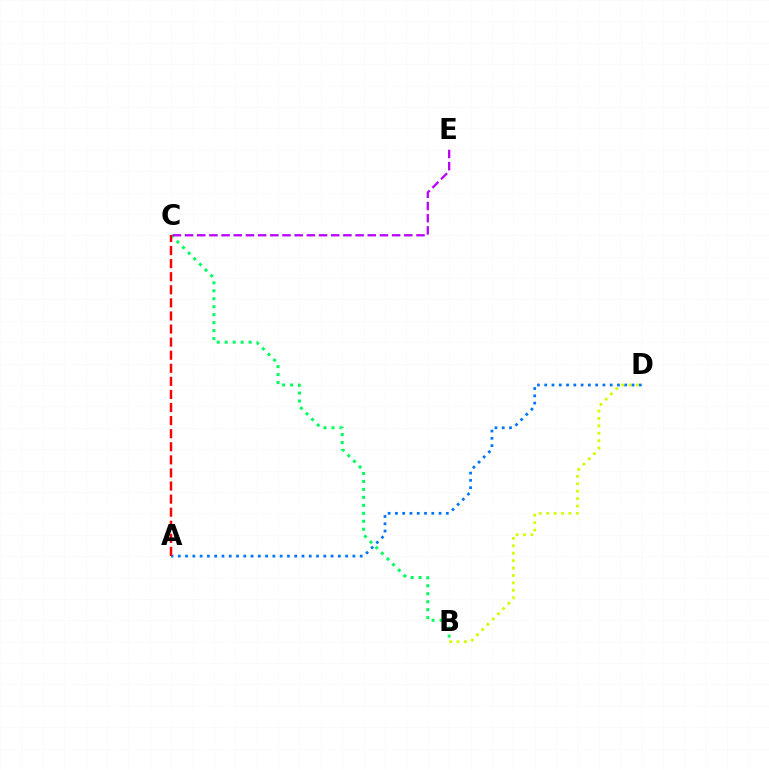{('B', 'D'): [{'color': '#d1ff00', 'line_style': 'dotted', 'thickness': 2.02}], ('B', 'C'): [{'color': '#00ff5c', 'line_style': 'dotted', 'thickness': 2.17}], ('A', 'D'): [{'color': '#0074ff', 'line_style': 'dotted', 'thickness': 1.98}], ('A', 'C'): [{'color': '#ff0000', 'line_style': 'dashed', 'thickness': 1.78}], ('C', 'E'): [{'color': '#b900ff', 'line_style': 'dashed', 'thickness': 1.65}]}